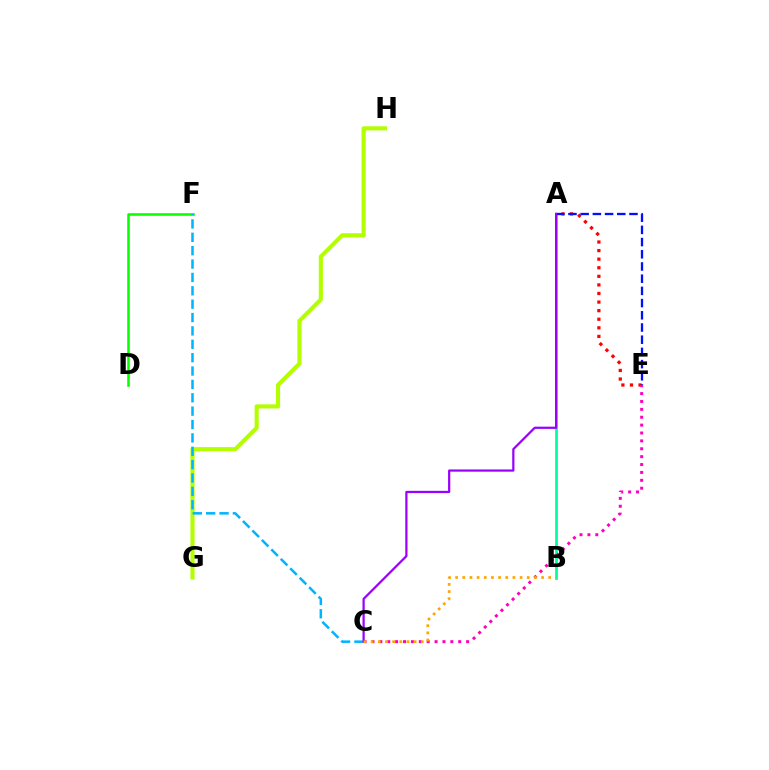{('A', 'E'): [{'color': '#ff0000', 'line_style': 'dotted', 'thickness': 2.33}, {'color': '#0010ff', 'line_style': 'dashed', 'thickness': 1.66}], ('A', 'B'): [{'color': '#00ff9d', 'line_style': 'solid', 'thickness': 1.98}], ('G', 'H'): [{'color': '#b3ff00', 'line_style': 'solid', 'thickness': 2.95}], ('C', 'E'): [{'color': '#ff00bd', 'line_style': 'dotted', 'thickness': 2.14}], ('D', 'F'): [{'color': '#08ff00', 'line_style': 'solid', 'thickness': 1.85}], ('C', 'F'): [{'color': '#00b5ff', 'line_style': 'dashed', 'thickness': 1.82}], ('A', 'C'): [{'color': '#9b00ff', 'line_style': 'solid', 'thickness': 1.6}], ('B', 'C'): [{'color': '#ffa500', 'line_style': 'dotted', 'thickness': 1.95}]}